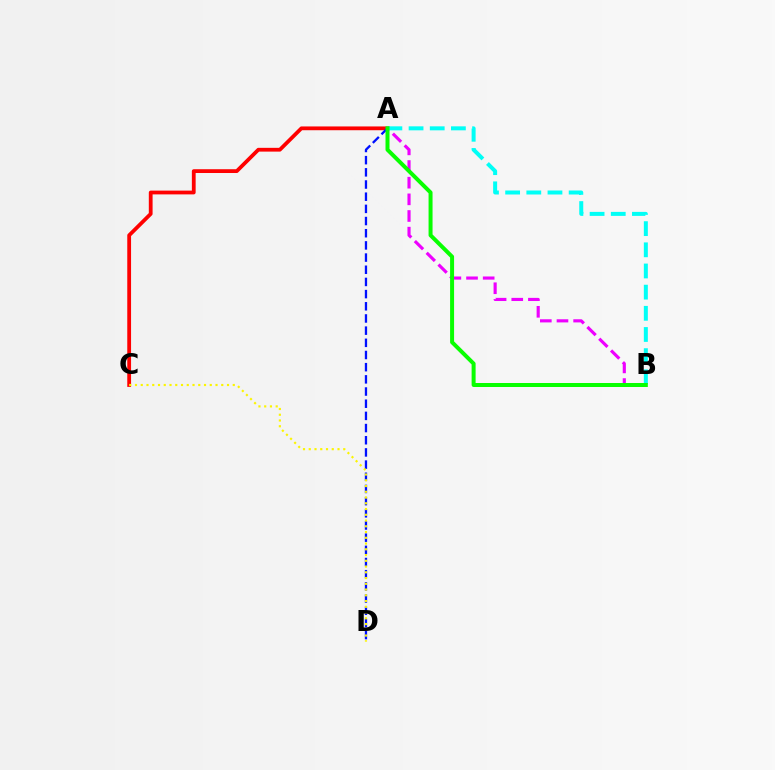{('A', 'C'): [{'color': '#ff0000', 'line_style': 'solid', 'thickness': 2.72}], ('A', 'B'): [{'color': '#ee00ff', 'line_style': 'dashed', 'thickness': 2.26}, {'color': '#00fff6', 'line_style': 'dashed', 'thickness': 2.88}, {'color': '#08ff00', 'line_style': 'solid', 'thickness': 2.87}], ('A', 'D'): [{'color': '#0010ff', 'line_style': 'dashed', 'thickness': 1.65}], ('C', 'D'): [{'color': '#fcf500', 'line_style': 'dotted', 'thickness': 1.56}]}